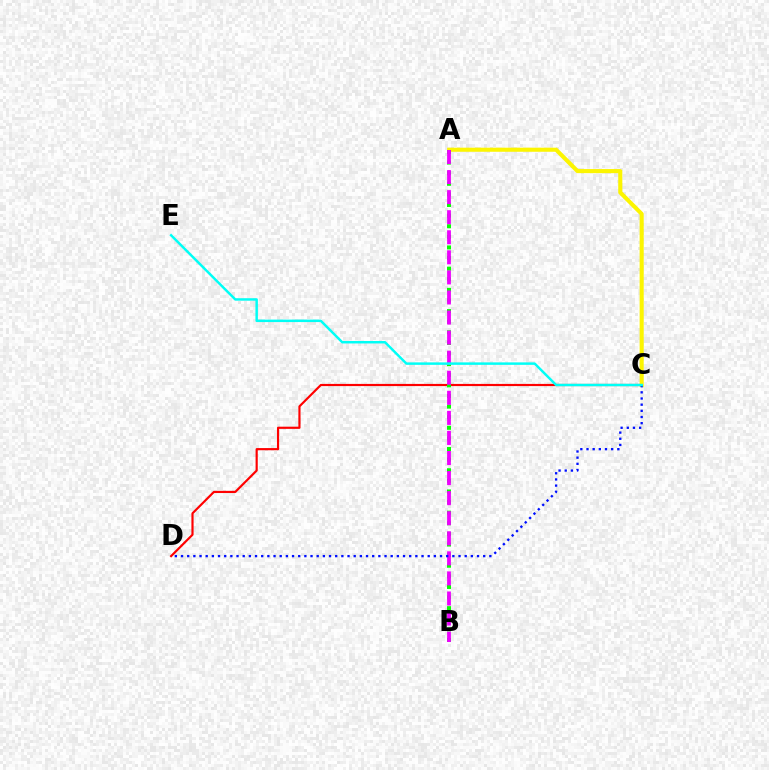{('C', 'D'): [{'color': '#ff0000', 'line_style': 'solid', 'thickness': 1.57}, {'color': '#0010ff', 'line_style': 'dotted', 'thickness': 1.68}], ('A', 'C'): [{'color': '#fcf500', 'line_style': 'solid', 'thickness': 2.95}], ('A', 'B'): [{'color': '#08ff00', 'line_style': 'dotted', 'thickness': 2.88}, {'color': '#ee00ff', 'line_style': 'dashed', 'thickness': 2.73}], ('C', 'E'): [{'color': '#00fff6', 'line_style': 'solid', 'thickness': 1.77}]}